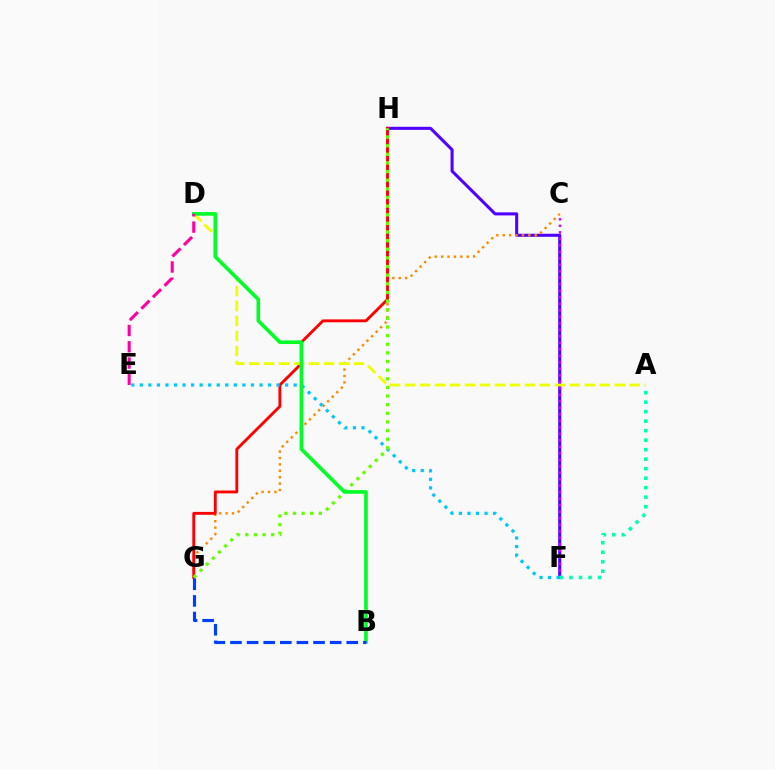{('F', 'H'): [{'color': '#4f00ff', 'line_style': 'solid', 'thickness': 2.2}], ('C', 'F'): [{'color': '#d600ff', 'line_style': 'dotted', 'thickness': 1.77}], ('C', 'G'): [{'color': '#ff8800', 'line_style': 'dotted', 'thickness': 1.74}], ('G', 'H'): [{'color': '#ff0000', 'line_style': 'solid', 'thickness': 2.07}, {'color': '#66ff00', 'line_style': 'dotted', 'thickness': 2.35}], ('E', 'F'): [{'color': '#00c7ff', 'line_style': 'dotted', 'thickness': 2.32}], ('A', 'D'): [{'color': '#eeff00', 'line_style': 'dashed', 'thickness': 2.03}], ('B', 'D'): [{'color': '#00ff27', 'line_style': 'solid', 'thickness': 2.62}], ('A', 'F'): [{'color': '#00ffaf', 'line_style': 'dotted', 'thickness': 2.58}], ('D', 'E'): [{'color': '#ff00a0', 'line_style': 'dashed', 'thickness': 2.21}], ('B', 'G'): [{'color': '#003fff', 'line_style': 'dashed', 'thickness': 2.26}]}